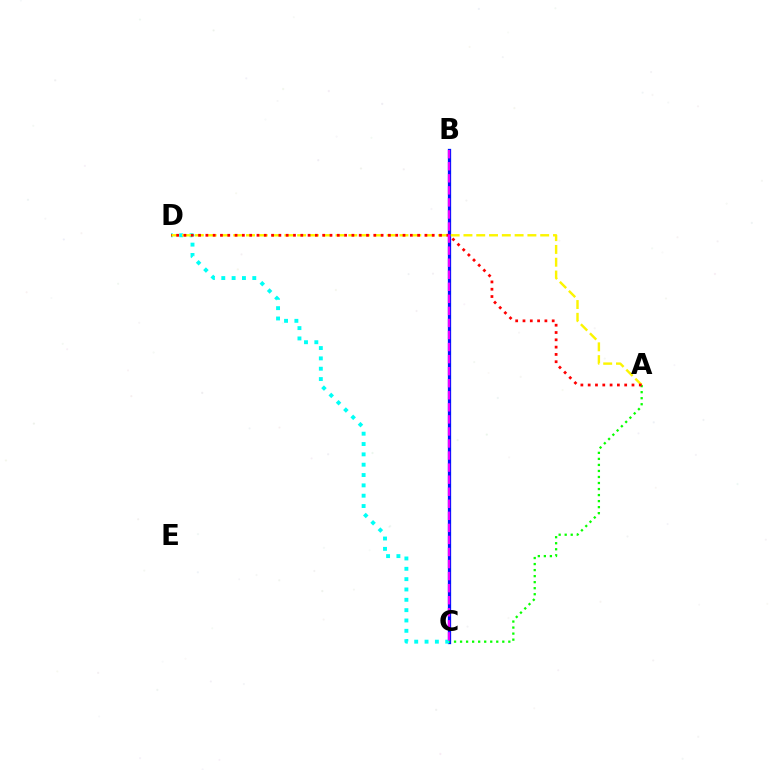{('B', 'C'): [{'color': '#0010ff', 'line_style': 'solid', 'thickness': 2.36}, {'color': '#ee00ff', 'line_style': 'dashed', 'thickness': 1.64}], ('A', 'C'): [{'color': '#08ff00', 'line_style': 'dotted', 'thickness': 1.64}], ('C', 'D'): [{'color': '#00fff6', 'line_style': 'dotted', 'thickness': 2.81}], ('A', 'D'): [{'color': '#fcf500', 'line_style': 'dashed', 'thickness': 1.74}, {'color': '#ff0000', 'line_style': 'dotted', 'thickness': 1.98}]}